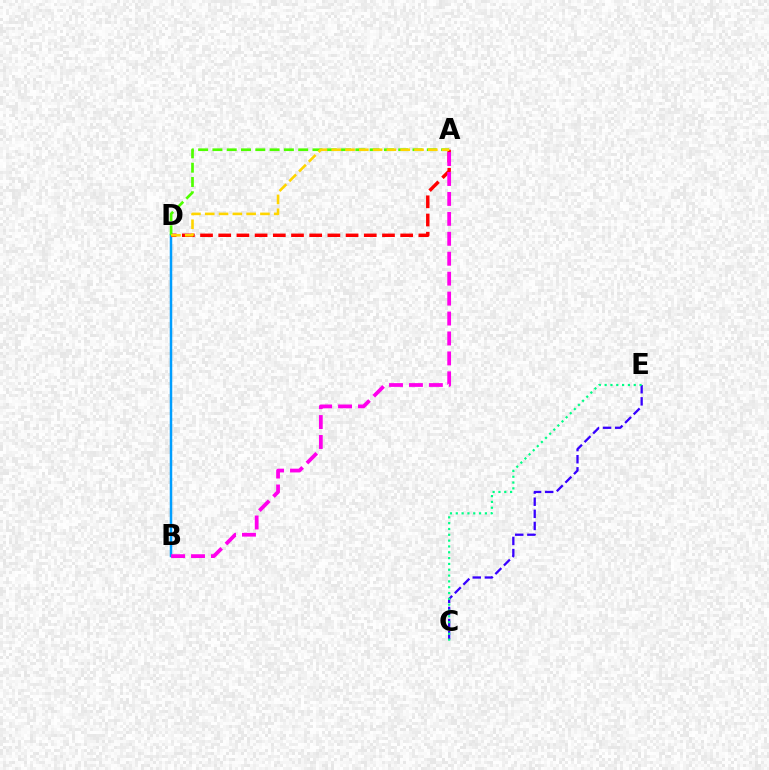{('B', 'D'): [{'color': '#009eff', 'line_style': 'solid', 'thickness': 1.79}], ('C', 'E'): [{'color': '#3700ff', 'line_style': 'dashed', 'thickness': 1.65}, {'color': '#00ff86', 'line_style': 'dotted', 'thickness': 1.58}], ('A', 'D'): [{'color': '#ff0000', 'line_style': 'dashed', 'thickness': 2.47}, {'color': '#4fff00', 'line_style': 'dashed', 'thickness': 1.94}, {'color': '#ffd500', 'line_style': 'dashed', 'thickness': 1.87}], ('A', 'B'): [{'color': '#ff00ed', 'line_style': 'dashed', 'thickness': 2.71}]}